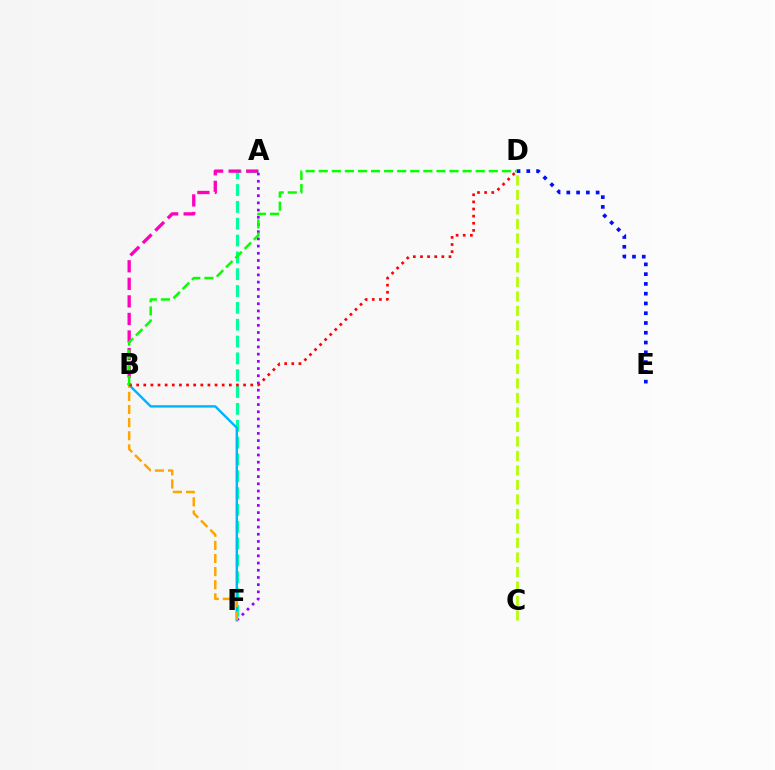{('A', 'F'): [{'color': '#00ff9d', 'line_style': 'dashed', 'thickness': 2.29}, {'color': '#9b00ff', 'line_style': 'dotted', 'thickness': 1.96}], ('C', 'D'): [{'color': '#b3ff00', 'line_style': 'dashed', 'thickness': 1.97}], ('B', 'F'): [{'color': '#00b5ff', 'line_style': 'solid', 'thickness': 1.74}, {'color': '#ffa500', 'line_style': 'dashed', 'thickness': 1.78}], ('A', 'B'): [{'color': '#ff00bd', 'line_style': 'dashed', 'thickness': 2.38}], ('D', 'E'): [{'color': '#0010ff', 'line_style': 'dotted', 'thickness': 2.65}], ('B', 'D'): [{'color': '#ff0000', 'line_style': 'dotted', 'thickness': 1.94}, {'color': '#08ff00', 'line_style': 'dashed', 'thickness': 1.78}]}